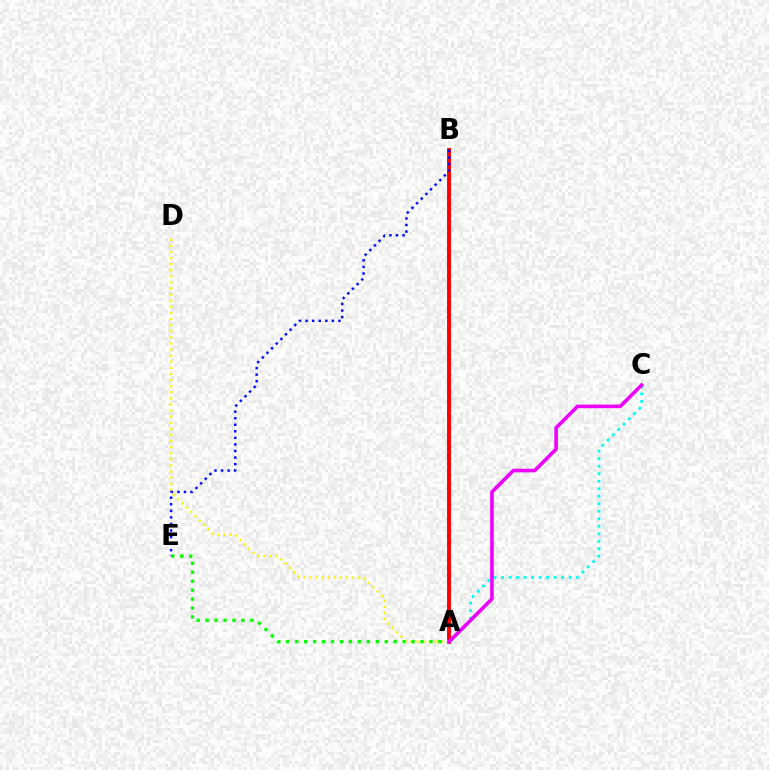{('A', 'B'): [{'color': '#ff0000', 'line_style': 'solid', 'thickness': 2.8}], ('A', 'D'): [{'color': '#fcf500', 'line_style': 'dotted', 'thickness': 1.66}], ('A', 'C'): [{'color': '#00fff6', 'line_style': 'dotted', 'thickness': 2.04}, {'color': '#ee00ff', 'line_style': 'solid', 'thickness': 2.58}], ('A', 'E'): [{'color': '#08ff00', 'line_style': 'dotted', 'thickness': 2.43}], ('B', 'E'): [{'color': '#0010ff', 'line_style': 'dotted', 'thickness': 1.78}]}